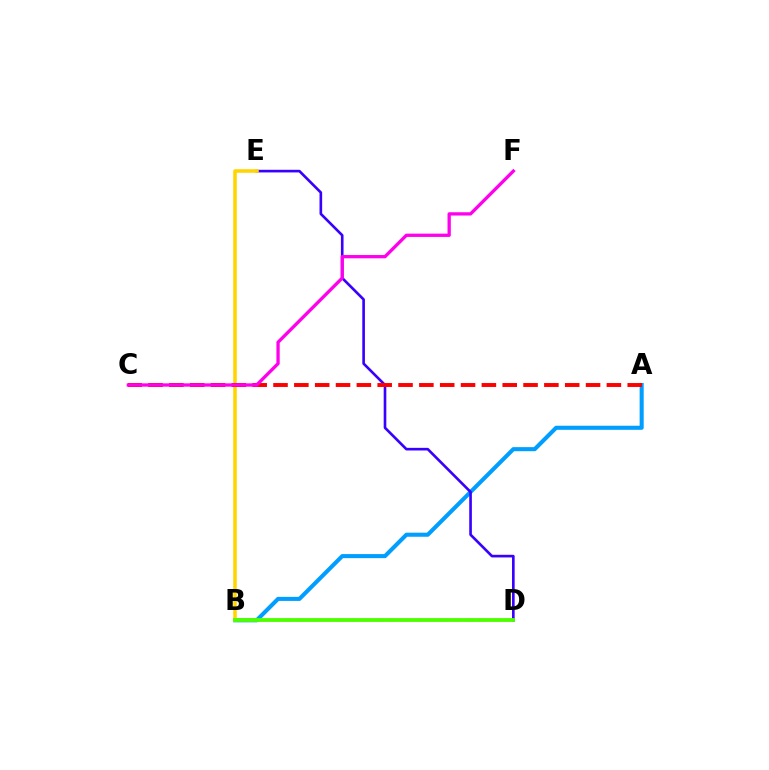{('A', 'B'): [{'color': '#009eff', 'line_style': 'solid', 'thickness': 2.93}], ('B', 'D'): [{'color': '#00ff86', 'line_style': 'dashed', 'thickness': 1.76}, {'color': '#4fff00', 'line_style': 'solid', 'thickness': 2.74}], ('D', 'E'): [{'color': '#3700ff', 'line_style': 'solid', 'thickness': 1.9}], ('B', 'E'): [{'color': '#ffd500', 'line_style': 'solid', 'thickness': 2.54}], ('A', 'C'): [{'color': '#ff0000', 'line_style': 'dashed', 'thickness': 2.83}], ('C', 'F'): [{'color': '#ff00ed', 'line_style': 'solid', 'thickness': 2.37}]}